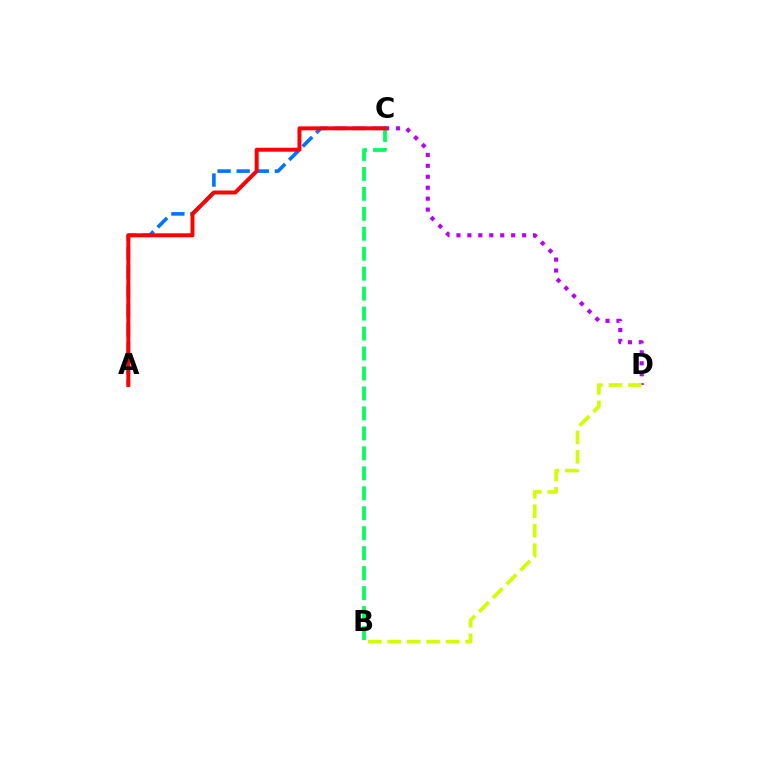{('A', 'C'): [{'color': '#0074ff', 'line_style': 'dashed', 'thickness': 2.6}, {'color': '#ff0000', 'line_style': 'solid', 'thickness': 2.85}], ('C', 'D'): [{'color': '#b900ff', 'line_style': 'dotted', 'thickness': 2.97}], ('B', 'C'): [{'color': '#00ff5c', 'line_style': 'dashed', 'thickness': 2.71}], ('B', 'D'): [{'color': '#d1ff00', 'line_style': 'dashed', 'thickness': 2.64}]}